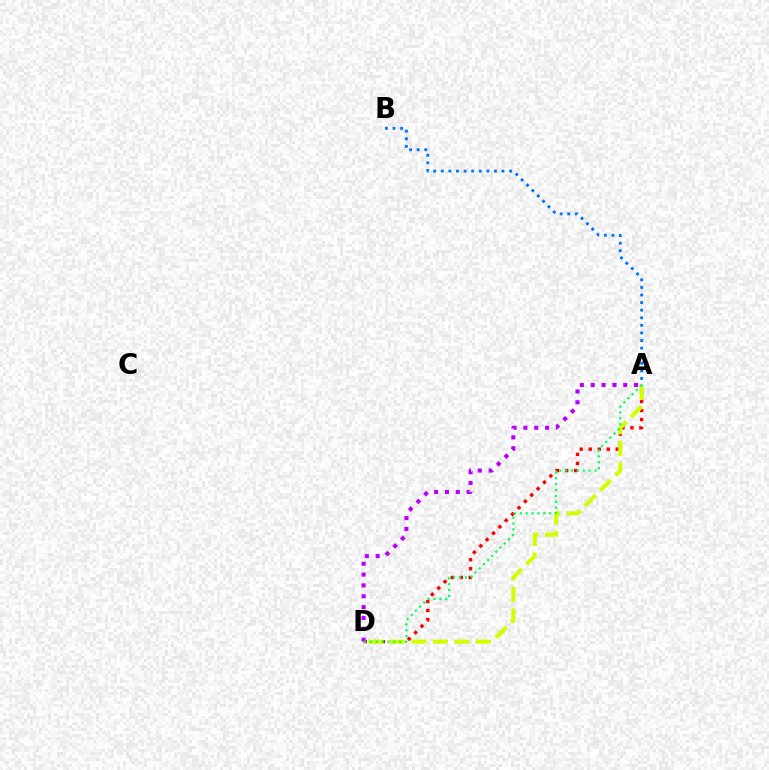{('A', 'D'): [{'color': '#ff0000', 'line_style': 'dotted', 'thickness': 2.45}, {'color': '#d1ff00', 'line_style': 'dashed', 'thickness': 2.93}, {'color': '#b900ff', 'line_style': 'dotted', 'thickness': 2.95}, {'color': '#00ff5c', 'line_style': 'dotted', 'thickness': 1.59}], ('A', 'B'): [{'color': '#0074ff', 'line_style': 'dotted', 'thickness': 2.06}]}